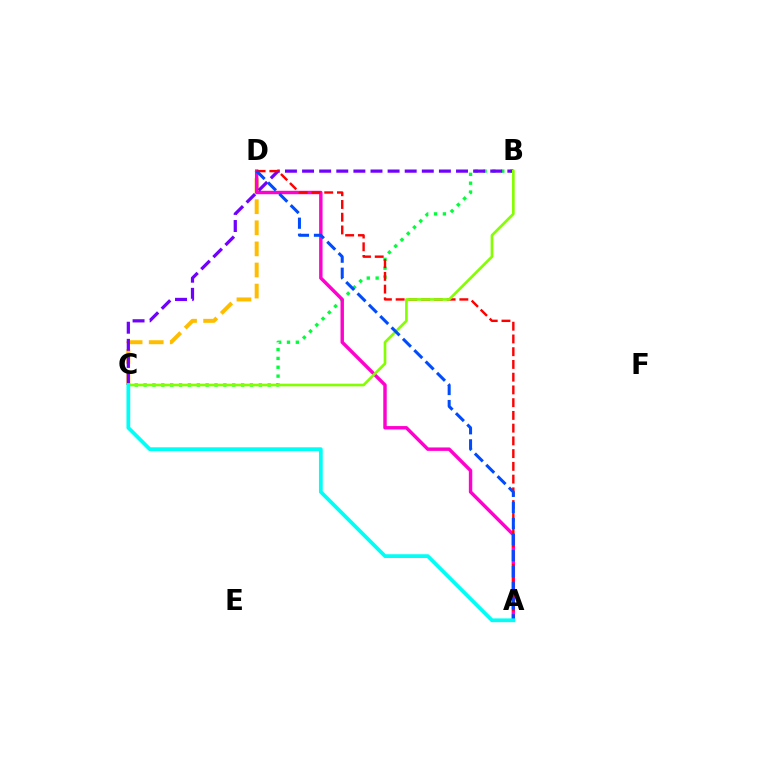{('C', 'D'): [{'color': '#ffbd00', 'line_style': 'dashed', 'thickness': 2.87}], ('B', 'C'): [{'color': '#00ff39', 'line_style': 'dotted', 'thickness': 2.41}, {'color': '#7200ff', 'line_style': 'dashed', 'thickness': 2.32}, {'color': '#84ff00', 'line_style': 'solid', 'thickness': 1.91}], ('A', 'D'): [{'color': '#ff00cf', 'line_style': 'solid', 'thickness': 2.47}, {'color': '#ff0000', 'line_style': 'dashed', 'thickness': 1.73}, {'color': '#004bff', 'line_style': 'dashed', 'thickness': 2.18}], ('A', 'C'): [{'color': '#00fff6', 'line_style': 'solid', 'thickness': 2.7}]}